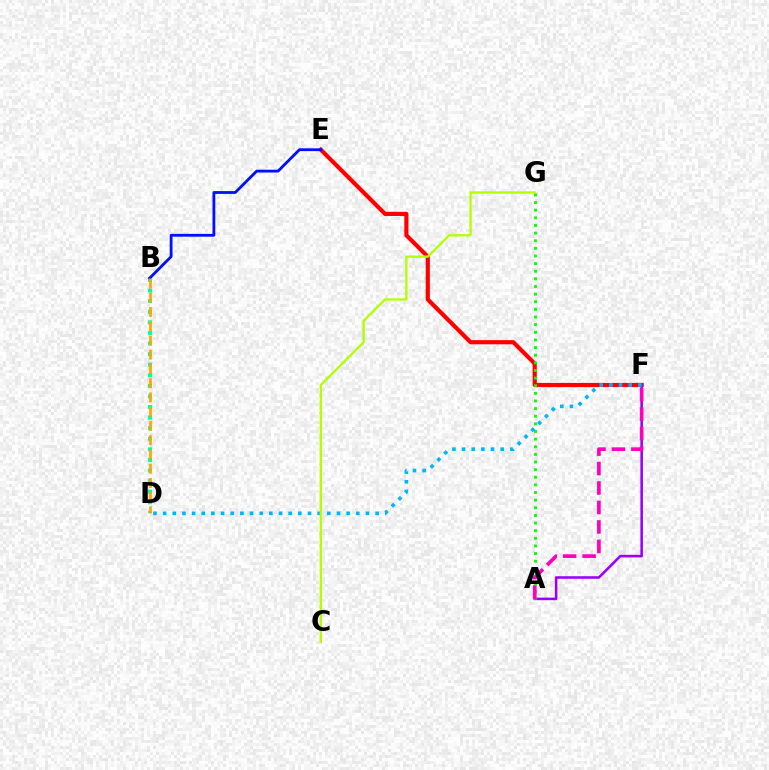{('E', 'F'): [{'color': '#ff0000', 'line_style': 'solid', 'thickness': 2.99}], ('B', 'D'): [{'color': '#00ff9d', 'line_style': 'dotted', 'thickness': 2.88}, {'color': '#ffa500', 'line_style': 'dashed', 'thickness': 1.94}], ('A', 'F'): [{'color': '#9b00ff', 'line_style': 'solid', 'thickness': 1.85}, {'color': '#ff00bd', 'line_style': 'dashed', 'thickness': 2.64}], ('A', 'G'): [{'color': '#08ff00', 'line_style': 'dotted', 'thickness': 2.07}], ('D', 'F'): [{'color': '#00b5ff', 'line_style': 'dotted', 'thickness': 2.62}], ('B', 'E'): [{'color': '#0010ff', 'line_style': 'solid', 'thickness': 2.03}], ('C', 'G'): [{'color': '#b3ff00', 'line_style': 'solid', 'thickness': 1.67}]}